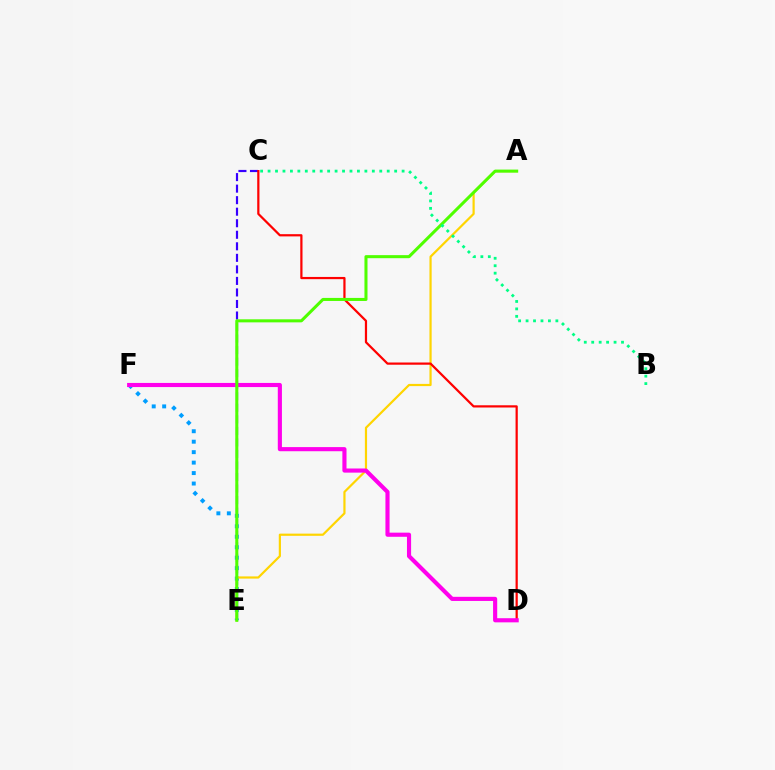{('C', 'E'): [{'color': '#3700ff', 'line_style': 'dashed', 'thickness': 1.57}], ('E', 'F'): [{'color': '#009eff', 'line_style': 'dotted', 'thickness': 2.84}], ('A', 'E'): [{'color': '#ffd500', 'line_style': 'solid', 'thickness': 1.58}, {'color': '#4fff00', 'line_style': 'solid', 'thickness': 2.19}], ('C', 'D'): [{'color': '#ff0000', 'line_style': 'solid', 'thickness': 1.6}], ('D', 'F'): [{'color': '#ff00ed', 'line_style': 'solid', 'thickness': 2.97}], ('B', 'C'): [{'color': '#00ff86', 'line_style': 'dotted', 'thickness': 2.02}]}